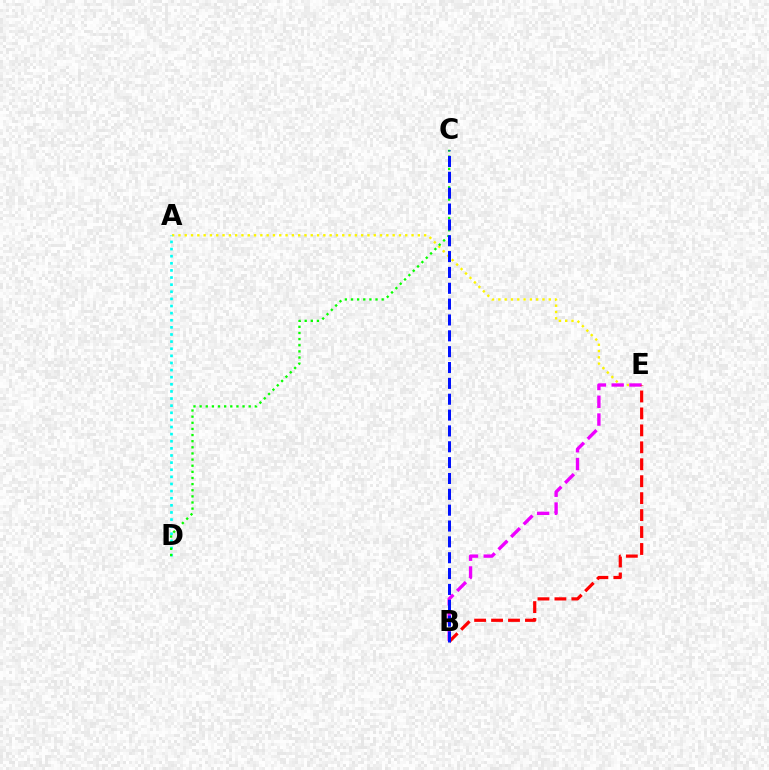{('A', 'E'): [{'color': '#fcf500', 'line_style': 'dotted', 'thickness': 1.71}], ('A', 'D'): [{'color': '#00fff6', 'line_style': 'dotted', 'thickness': 1.93}], ('B', 'E'): [{'color': '#ee00ff', 'line_style': 'dashed', 'thickness': 2.42}, {'color': '#ff0000', 'line_style': 'dashed', 'thickness': 2.3}], ('C', 'D'): [{'color': '#08ff00', 'line_style': 'dotted', 'thickness': 1.67}], ('B', 'C'): [{'color': '#0010ff', 'line_style': 'dashed', 'thickness': 2.15}]}